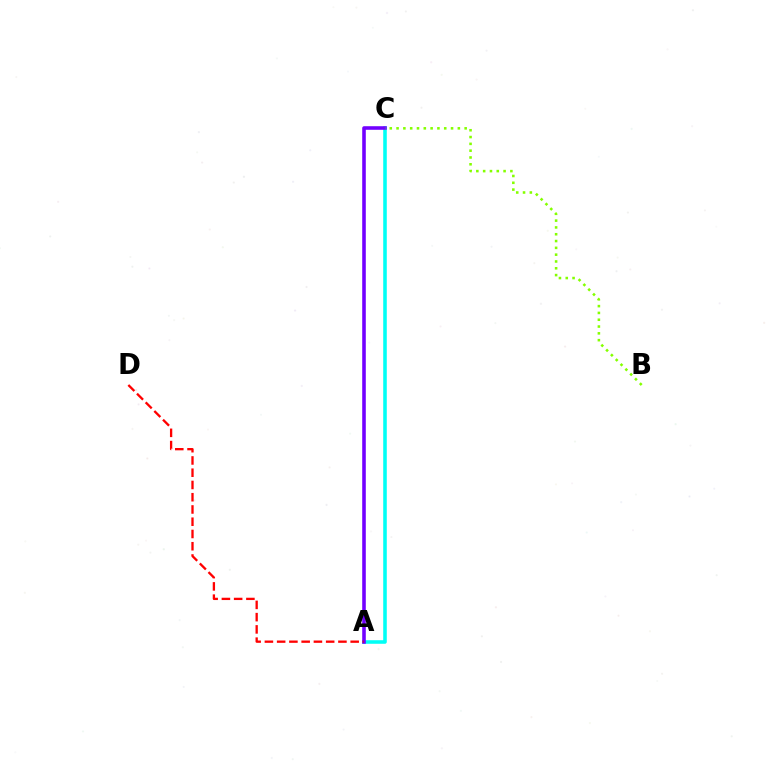{('A', 'C'): [{'color': '#00fff6', 'line_style': 'solid', 'thickness': 2.57}, {'color': '#7200ff', 'line_style': 'solid', 'thickness': 2.58}], ('B', 'C'): [{'color': '#84ff00', 'line_style': 'dotted', 'thickness': 1.85}], ('A', 'D'): [{'color': '#ff0000', 'line_style': 'dashed', 'thickness': 1.66}]}